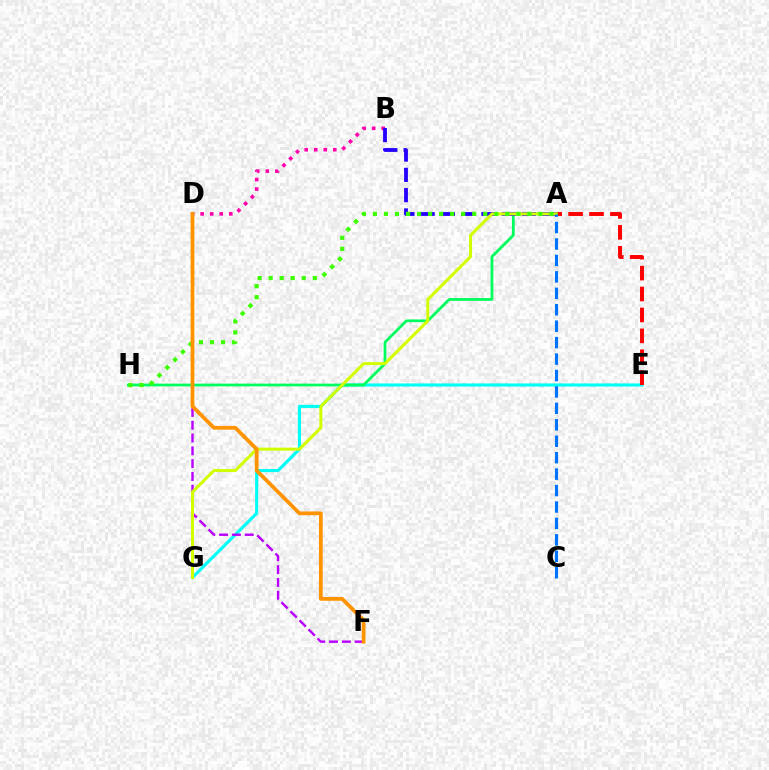{('E', 'G'): [{'color': '#00fff6', 'line_style': 'solid', 'thickness': 2.24}], ('A', 'E'): [{'color': '#ff0000', 'line_style': 'dashed', 'thickness': 2.84}], ('D', 'F'): [{'color': '#b900ff', 'line_style': 'dashed', 'thickness': 1.74}, {'color': '#ff9400', 'line_style': 'solid', 'thickness': 2.71}], ('B', 'D'): [{'color': '#ff00ac', 'line_style': 'dotted', 'thickness': 2.59}], ('A', 'H'): [{'color': '#00ff5c', 'line_style': 'solid', 'thickness': 1.99}, {'color': '#3dff00', 'line_style': 'dotted', 'thickness': 3.0}], ('A', 'B'): [{'color': '#2500ff', 'line_style': 'dashed', 'thickness': 2.75}], ('A', 'G'): [{'color': '#d1ff00', 'line_style': 'solid', 'thickness': 2.16}], ('A', 'C'): [{'color': '#0074ff', 'line_style': 'dashed', 'thickness': 2.23}]}